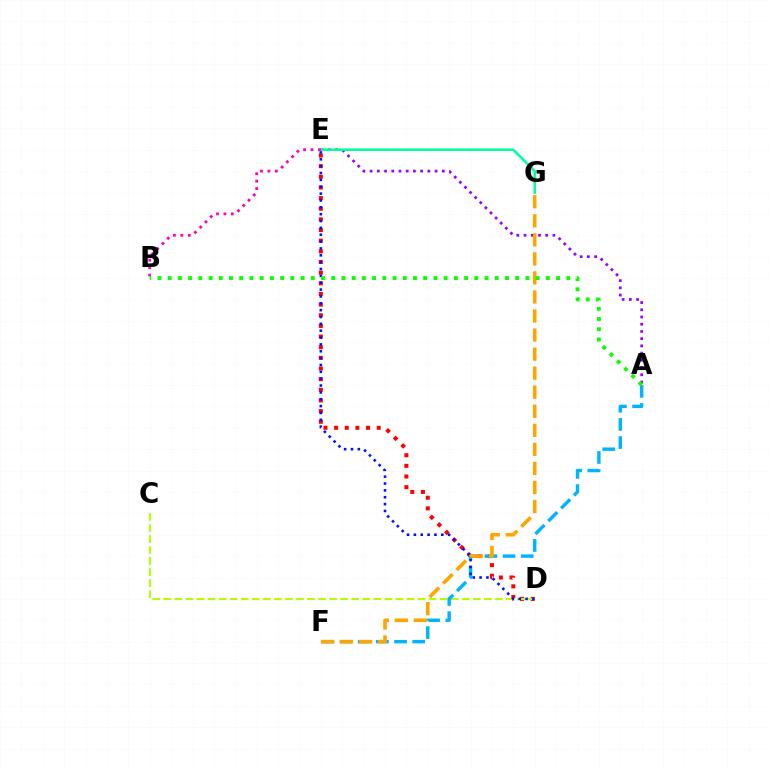{('A', 'E'): [{'color': '#9b00ff', 'line_style': 'dotted', 'thickness': 1.96}], ('E', 'G'): [{'color': '#00ff9d', 'line_style': 'solid', 'thickness': 1.85}], ('D', 'E'): [{'color': '#ff0000', 'line_style': 'dotted', 'thickness': 2.89}, {'color': '#0010ff', 'line_style': 'dotted', 'thickness': 1.86}], ('C', 'D'): [{'color': '#b3ff00', 'line_style': 'dashed', 'thickness': 1.5}], ('B', 'E'): [{'color': '#ff00bd', 'line_style': 'dotted', 'thickness': 2.02}], ('A', 'F'): [{'color': '#00b5ff', 'line_style': 'dashed', 'thickness': 2.47}], ('F', 'G'): [{'color': '#ffa500', 'line_style': 'dashed', 'thickness': 2.59}], ('A', 'B'): [{'color': '#08ff00', 'line_style': 'dotted', 'thickness': 2.78}]}